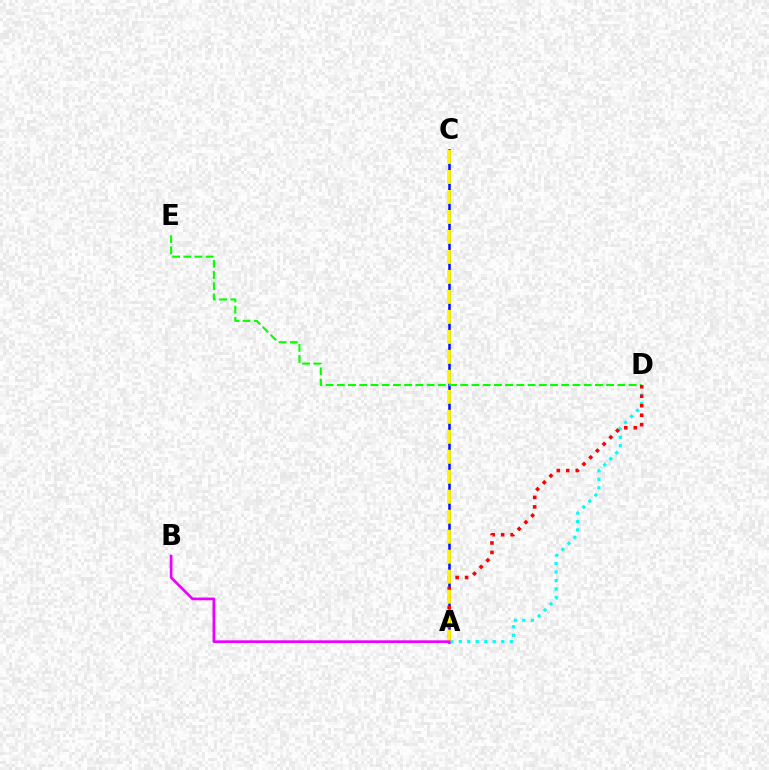{('A', 'C'): [{'color': '#0010ff', 'line_style': 'solid', 'thickness': 1.81}, {'color': '#fcf500', 'line_style': 'dashed', 'thickness': 2.72}], ('D', 'E'): [{'color': '#08ff00', 'line_style': 'dashed', 'thickness': 1.52}], ('A', 'D'): [{'color': '#00fff6', 'line_style': 'dotted', 'thickness': 2.31}, {'color': '#ff0000', 'line_style': 'dotted', 'thickness': 2.57}], ('A', 'B'): [{'color': '#ee00ff', 'line_style': 'solid', 'thickness': 1.94}]}